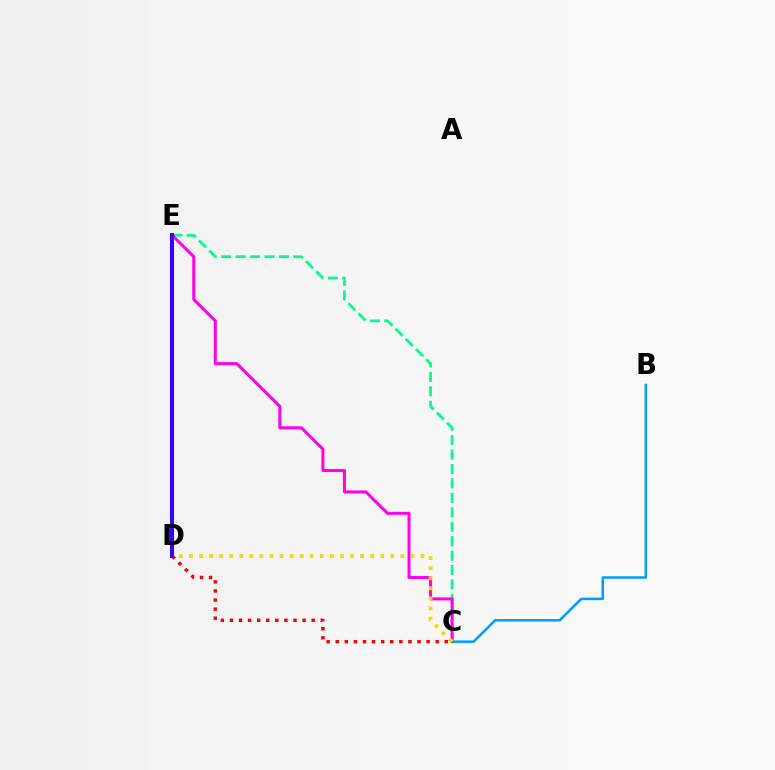{('C', 'E'): [{'color': '#00ff86', 'line_style': 'dashed', 'thickness': 1.96}, {'color': '#ff00ed', 'line_style': 'solid', 'thickness': 2.17}], ('D', 'E'): [{'color': '#4fff00', 'line_style': 'solid', 'thickness': 2.88}, {'color': '#3700ff', 'line_style': 'solid', 'thickness': 2.9}], ('B', 'C'): [{'color': '#009eff', 'line_style': 'solid', 'thickness': 1.82}], ('C', 'D'): [{'color': '#ffd500', 'line_style': 'dotted', 'thickness': 2.74}, {'color': '#ff0000', 'line_style': 'dotted', 'thickness': 2.47}]}